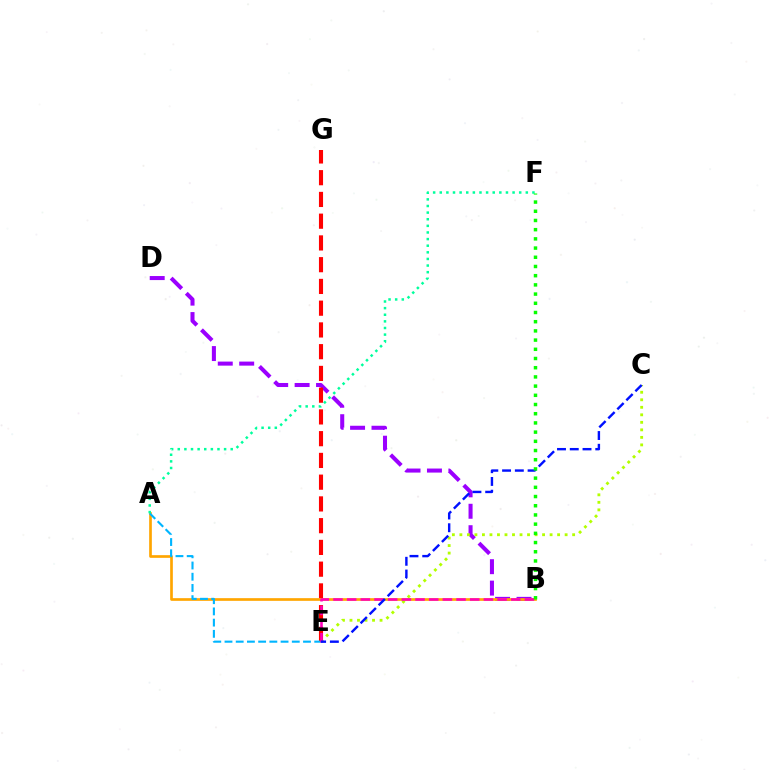{('B', 'D'): [{'color': '#9b00ff', 'line_style': 'dashed', 'thickness': 2.91}], ('C', 'E'): [{'color': '#b3ff00', 'line_style': 'dotted', 'thickness': 2.04}, {'color': '#0010ff', 'line_style': 'dashed', 'thickness': 1.73}], ('E', 'G'): [{'color': '#ff0000', 'line_style': 'dashed', 'thickness': 2.95}], ('A', 'B'): [{'color': '#ffa500', 'line_style': 'solid', 'thickness': 1.93}], ('A', 'E'): [{'color': '#00b5ff', 'line_style': 'dashed', 'thickness': 1.52}], ('B', 'E'): [{'color': '#ff00bd', 'line_style': 'dashed', 'thickness': 1.86}], ('A', 'F'): [{'color': '#00ff9d', 'line_style': 'dotted', 'thickness': 1.8}], ('B', 'F'): [{'color': '#08ff00', 'line_style': 'dotted', 'thickness': 2.5}]}